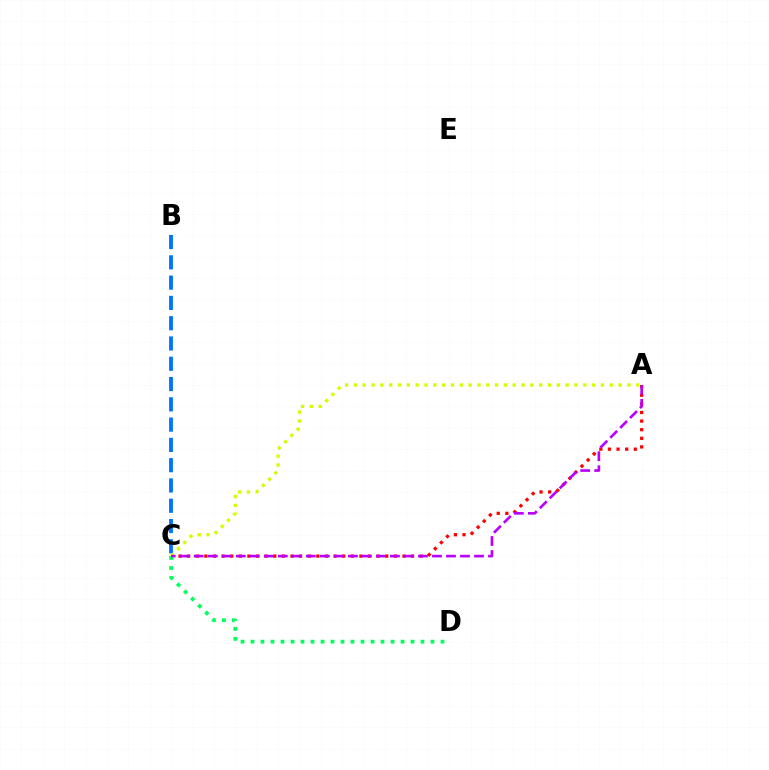{('B', 'C'): [{'color': '#0074ff', 'line_style': 'dashed', 'thickness': 2.76}], ('A', 'C'): [{'color': '#ff0000', 'line_style': 'dotted', 'thickness': 2.34}, {'color': '#d1ff00', 'line_style': 'dotted', 'thickness': 2.4}, {'color': '#b900ff', 'line_style': 'dashed', 'thickness': 1.9}], ('C', 'D'): [{'color': '#00ff5c', 'line_style': 'dotted', 'thickness': 2.72}]}